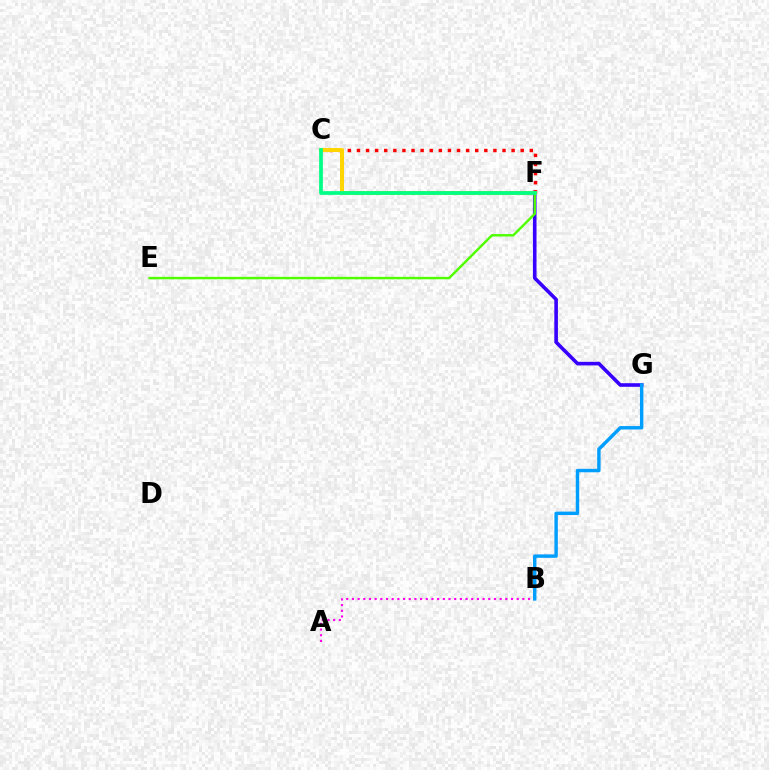{('F', 'G'): [{'color': '#3700ff', 'line_style': 'solid', 'thickness': 2.59}], ('C', 'F'): [{'color': '#ff0000', 'line_style': 'dotted', 'thickness': 2.47}, {'color': '#ffd500', 'line_style': 'solid', 'thickness': 2.88}, {'color': '#00ff86', 'line_style': 'solid', 'thickness': 2.69}], ('E', 'F'): [{'color': '#4fff00', 'line_style': 'solid', 'thickness': 1.76}], ('A', 'B'): [{'color': '#ff00ed', 'line_style': 'dotted', 'thickness': 1.54}], ('B', 'G'): [{'color': '#009eff', 'line_style': 'solid', 'thickness': 2.47}]}